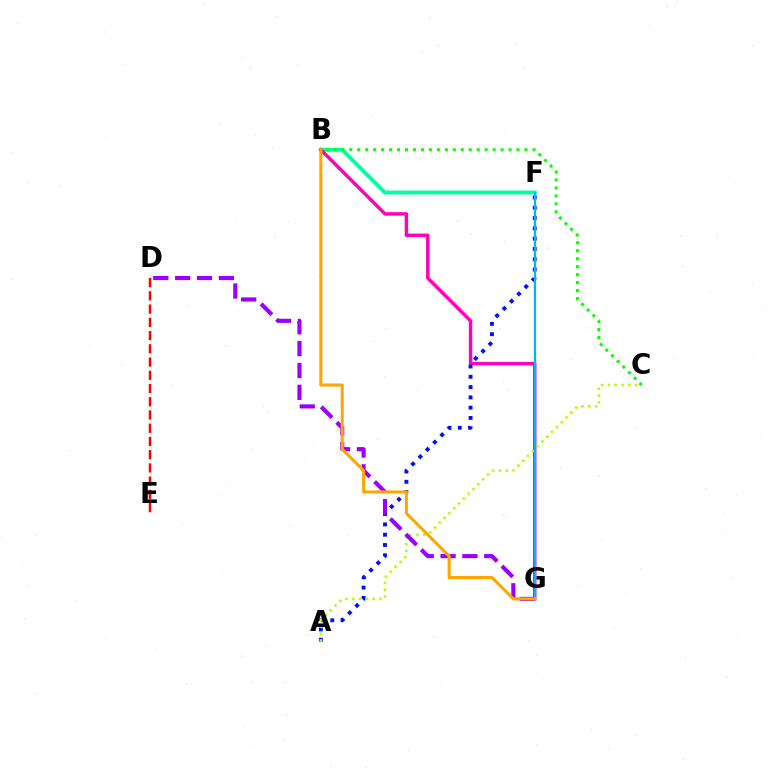{('B', 'F'): [{'color': '#00ff9d', 'line_style': 'solid', 'thickness': 2.78}], ('B', 'G'): [{'color': '#ff00bd', 'line_style': 'solid', 'thickness': 2.47}, {'color': '#ffa500', 'line_style': 'solid', 'thickness': 2.2}], ('A', 'F'): [{'color': '#0010ff', 'line_style': 'dotted', 'thickness': 2.8}], ('A', 'C'): [{'color': '#b3ff00', 'line_style': 'dotted', 'thickness': 1.85}], ('D', 'G'): [{'color': '#9b00ff', 'line_style': 'dashed', 'thickness': 2.97}], ('F', 'G'): [{'color': '#00b5ff', 'line_style': 'solid', 'thickness': 1.62}], ('D', 'E'): [{'color': '#ff0000', 'line_style': 'dashed', 'thickness': 1.8}], ('B', 'C'): [{'color': '#08ff00', 'line_style': 'dotted', 'thickness': 2.16}]}